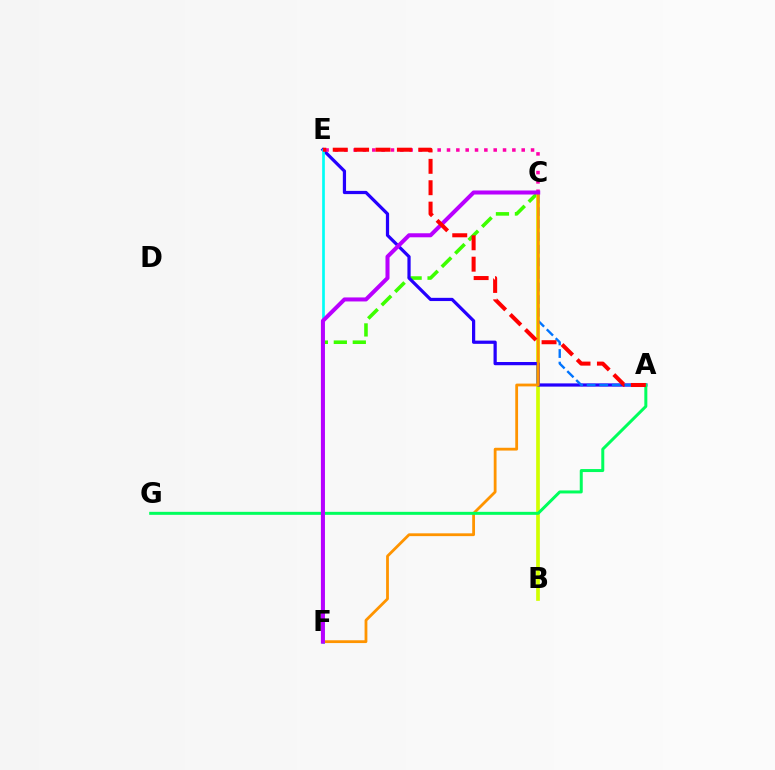{('C', 'F'): [{'color': '#3dff00', 'line_style': 'dashed', 'thickness': 2.58}, {'color': '#ff9400', 'line_style': 'solid', 'thickness': 2.01}, {'color': '#b900ff', 'line_style': 'solid', 'thickness': 2.9}], ('B', 'C'): [{'color': '#d1ff00', 'line_style': 'solid', 'thickness': 2.66}], ('A', 'E'): [{'color': '#2500ff', 'line_style': 'solid', 'thickness': 2.32}, {'color': '#ff0000', 'line_style': 'dashed', 'thickness': 2.91}], ('A', 'C'): [{'color': '#0074ff', 'line_style': 'dashed', 'thickness': 1.71}], ('C', 'E'): [{'color': '#ff00ac', 'line_style': 'dotted', 'thickness': 2.54}], ('A', 'G'): [{'color': '#00ff5c', 'line_style': 'solid', 'thickness': 2.16}], ('E', 'F'): [{'color': '#00fff6', 'line_style': 'solid', 'thickness': 1.94}]}